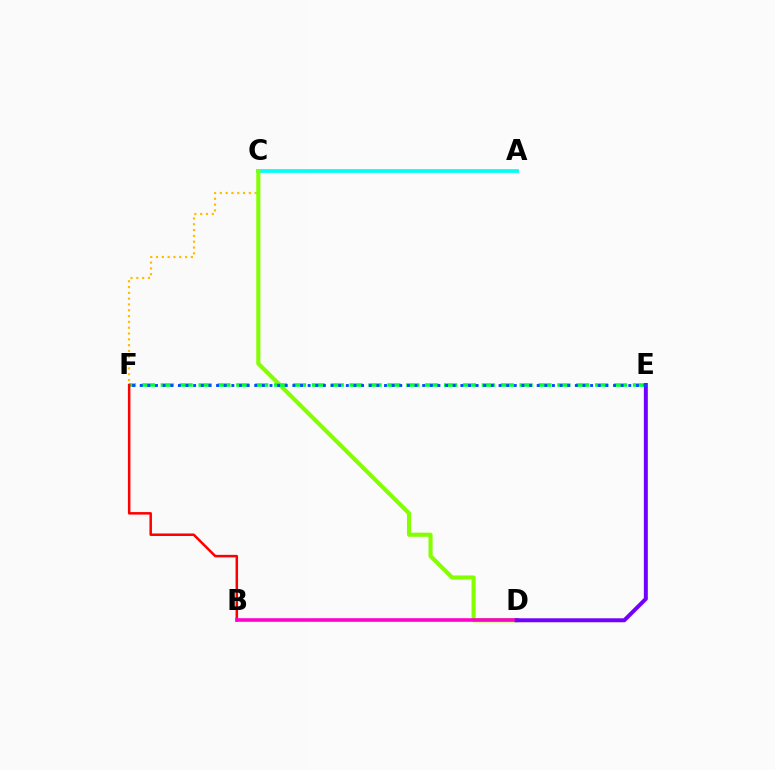{('C', 'F'): [{'color': '#ffbd00', 'line_style': 'dotted', 'thickness': 1.58}], ('A', 'C'): [{'color': '#00fff6', 'line_style': 'solid', 'thickness': 2.69}], ('C', 'D'): [{'color': '#84ff00', 'line_style': 'solid', 'thickness': 2.95}], ('E', 'F'): [{'color': '#00ff39', 'line_style': 'dashed', 'thickness': 2.57}, {'color': '#004bff', 'line_style': 'dotted', 'thickness': 2.07}], ('B', 'F'): [{'color': '#ff0000', 'line_style': 'solid', 'thickness': 1.81}], ('B', 'D'): [{'color': '#ff00cf', 'line_style': 'solid', 'thickness': 2.59}], ('D', 'E'): [{'color': '#7200ff', 'line_style': 'solid', 'thickness': 2.86}]}